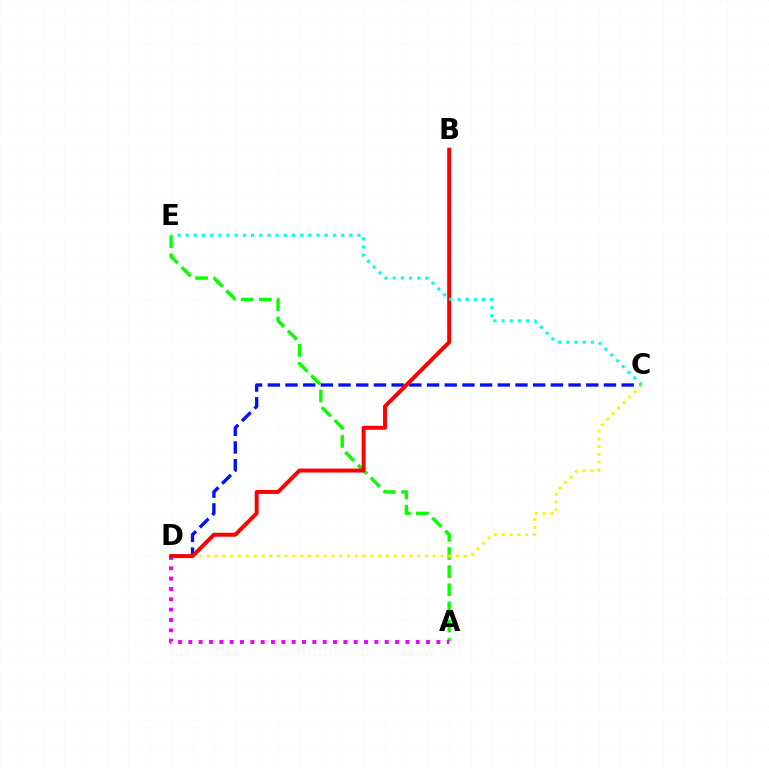{('A', 'E'): [{'color': '#08ff00', 'line_style': 'dashed', 'thickness': 2.46}], ('C', 'D'): [{'color': '#0010ff', 'line_style': 'dashed', 'thickness': 2.4}, {'color': '#fcf500', 'line_style': 'dotted', 'thickness': 2.12}], ('A', 'D'): [{'color': '#ee00ff', 'line_style': 'dotted', 'thickness': 2.81}], ('B', 'D'): [{'color': '#ff0000', 'line_style': 'solid', 'thickness': 2.85}], ('C', 'E'): [{'color': '#00fff6', 'line_style': 'dotted', 'thickness': 2.22}]}